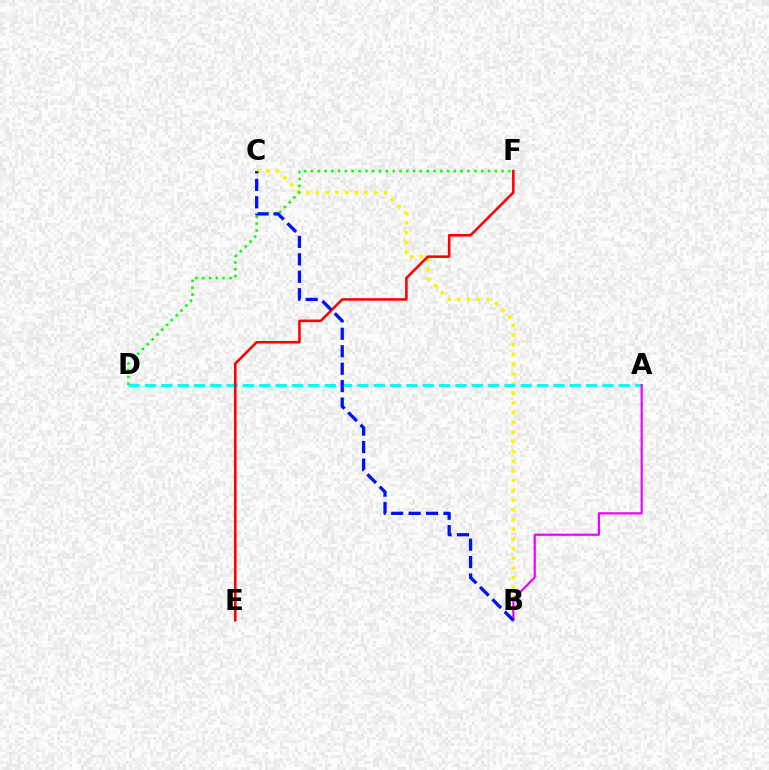{('B', 'C'): [{'color': '#fcf500', 'line_style': 'dotted', 'thickness': 2.64}, {'color': '#0010ff', 'line_style': 'dashed', 'thickness': 2.37}], ('A', 'D'): [{'color': '#00fff6', 'line_style': 'dashed', 'thickness': 2.22}], ('A', 'B'): [{'color': '#ee00ff', 'line_style': 'solid', 'thickness': 1.57}], ('D', 'F'): [{'color': '#08ff00', 'line_style': 'dotted', 'thickness': 1.85}], ('E', 'F'): [{'color': '#ff0000', 'line_style': 'solid', 'thickness': 1.85}]}